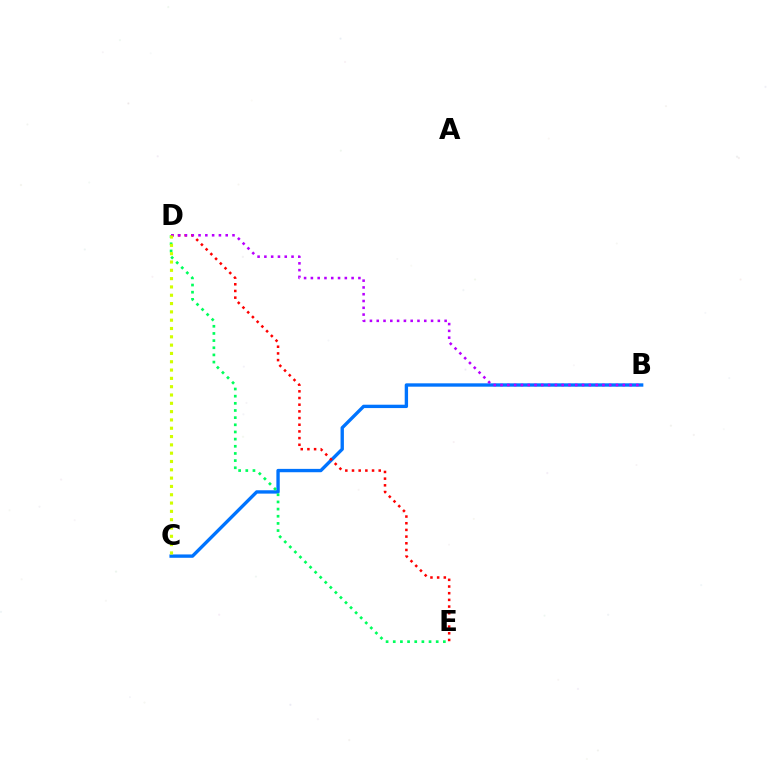{('B', 'C'): [{'color': '#0074ff', 'line_style': 'solid', 'thickness': 2.42}], ('D', 'E'): [{'color': '#00ff5c', 'line_style': 'dotted', 'thickness': 1.94}, {'color': '#ff0000', 'line_style': 'dotted', 'thickness': 1.82}], ('B', 'D'): [{'color': '#b900ff', 'line_style': 'dotted', 'thickness': 1.84}], ('C', 'D'): [{'color': '#d1ff00', 'line_style': 'dotted', 'thickness': 2.26}]}